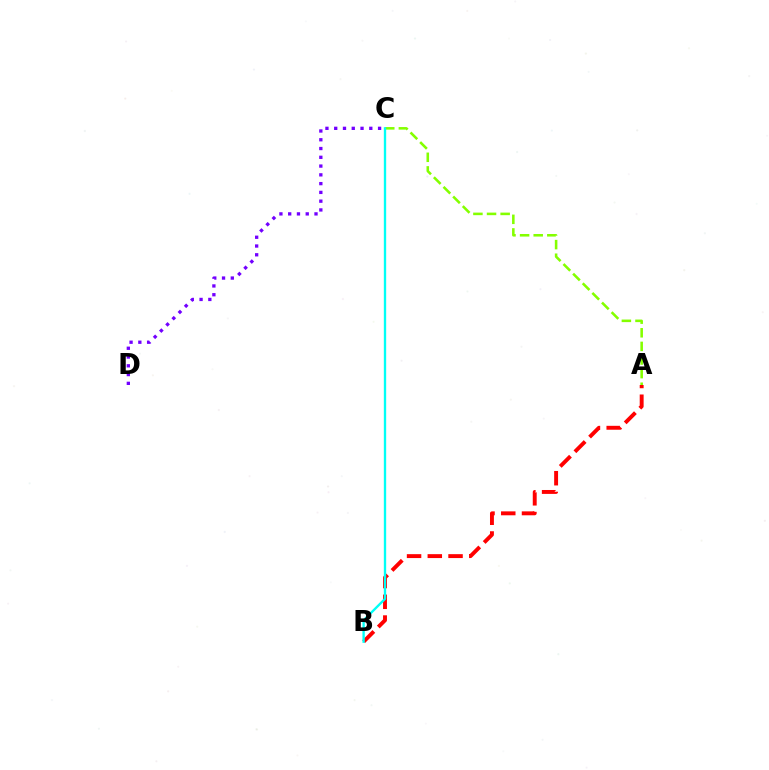{('A', 'C'): [{'color': '#84ff00', 'line_style': 'dashed', 'thickness': 1.85}], ('A', 'B'): [{'color': '#ff0000', 'line_style': 'dashed', 'thickness': 2.82}], ('B', 'C'): [{'color': '#00fff6', 'line_style': 'solid', 'thickness': 1.69}], ('C', 'D'): [{'color': '#7200ff', 'line_style': 'dotted', 'thickness': 2.38}]}